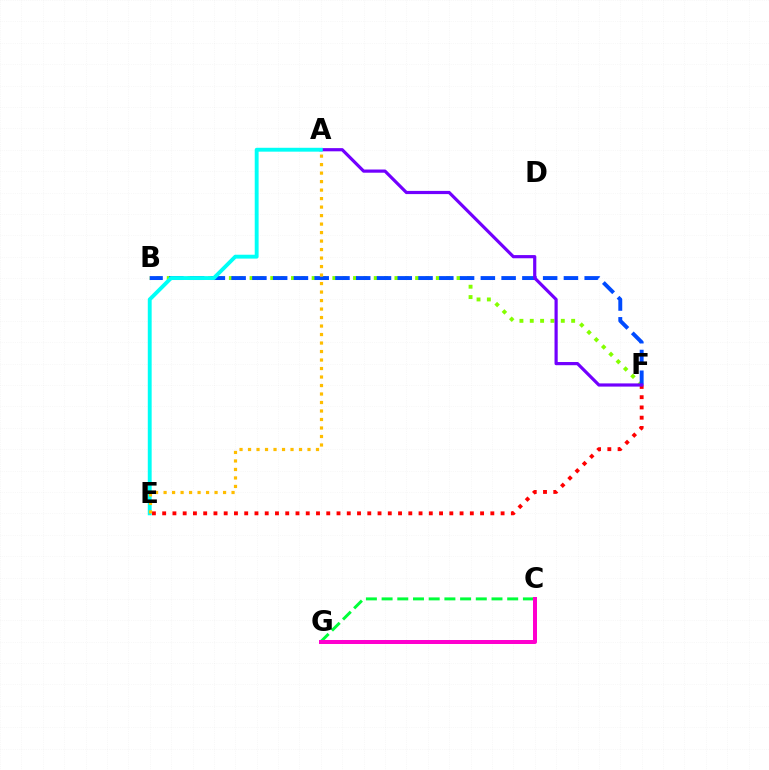{('B', 'F'): [{'color': '#84ff00', 'line_style': 'dotted', 'thickness': 2.81}, {'color': '#004bff', 'line_style': 'dashed', 'thickness': 2.82}], ('E', 'F'): [{'color': '#ff0000', 'line_style': 'dotted', 'thickness': 2.79}], ('A', 'F'): [{'color': '#7200ff', 'line_style': 'solid', 'thickness': 2.29}], ('C', 'G'): [{'color': '#00ff39', 'line_style': 'dashed', 'thickness': 2.13}, {'color': '#ff00cf', 'line_style': 'solid', 'thickness': 2.88}], ('A', 'E'): [{'color': '#00fff6', 'line_style': 'solid', 'thickness': 2.79}, {'color': '#ffbd00', 'line_style': 'dotted', 'thickness': 2.31}]}